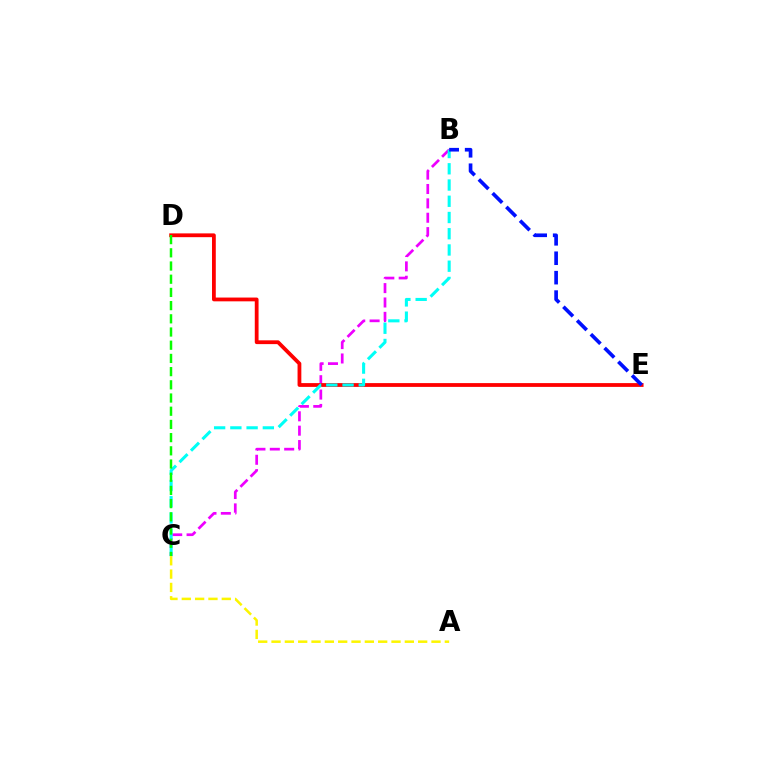{('B', 'C'): [{'color': '#ee00ff', 'line_style': 'dashed', 'thickness': 1.95}, {'color': '#00fff6', 'line_style': 'dashed', 'thickness': 2.21}], ('D', 'E'): [{'color': '#ff0000', 'line_style': 'solid', 'thickness': 2.73}], ('B', 'E'): [{'color': '#0010ff', 'line_style': 'dashed', 'thickness': 2.64}], ('C', 'D'): [{'color': '#08ff00', 'line_style': 'dashed', 'thickness': 1.79}], ('A', 'C'): [{'color': '#fcf500', 'line_style': 'dashed', 'thickness': 1.81}]}